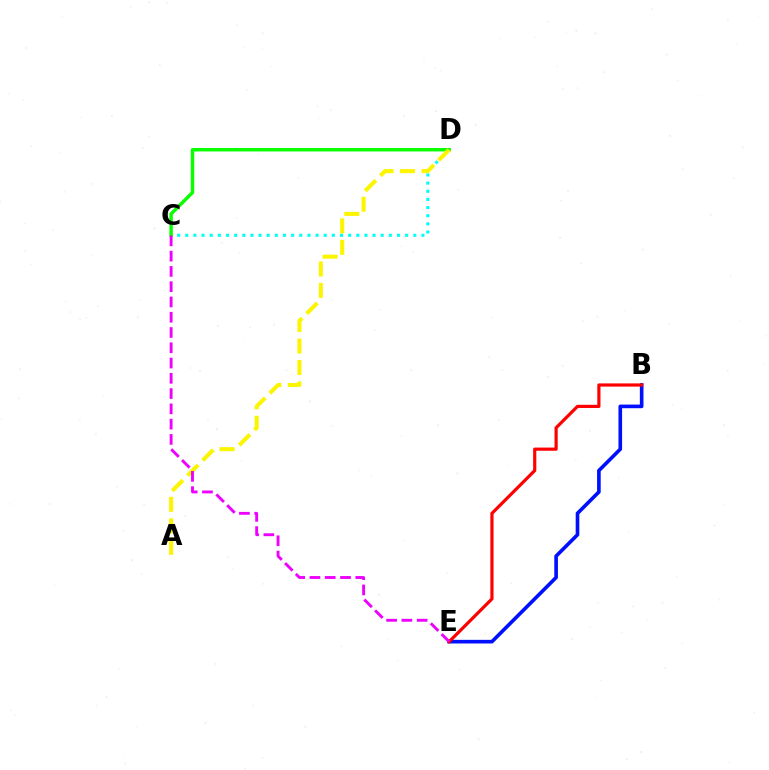{('B', 'E'): [{'color': '#0010ff', 'line_style': 'solid', 'thickness': 2.62}, {'color': '#ff0000', 'line_style': 'solid', 'thickness': 2.29}], ('C', 'D'): [{'color': '#00fff6', 'line_style': 'dotted', 'thickness': 2.21}, {'color': '#08ff00', 'line_style': 'solid', 'thickness': 2.46}], ('A', 'D'): [{'color': '#fcf500', 'line_style': 'dashed', 'thickness': 2.92}], ('C', 'E'): [{'color': '#ee00ff', 'line_style': 'dashed', 'thickness': 2.07}]}